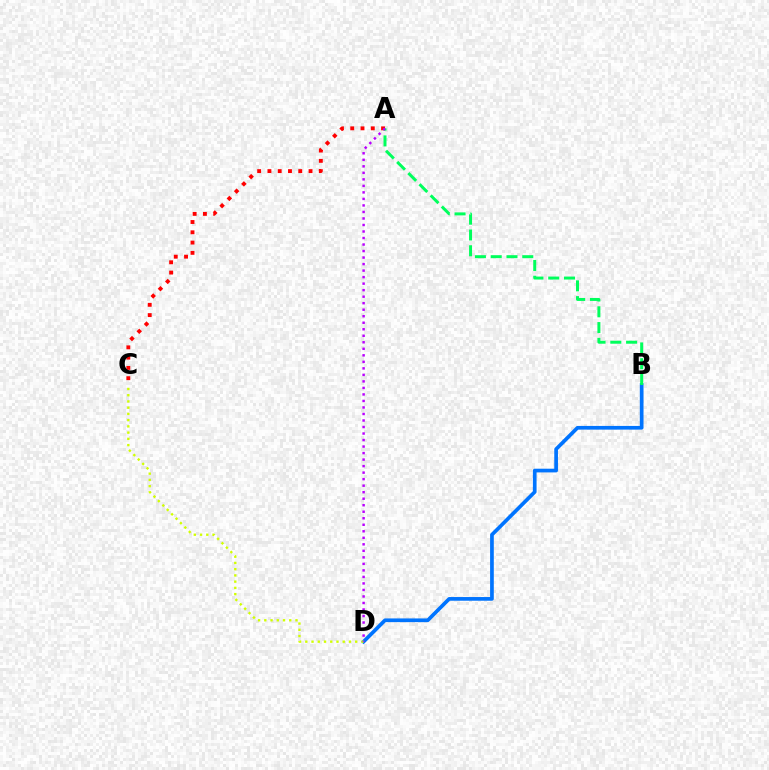{('A', 'C'): [{'color': '#ff0000', 'line_style': 'dotted', 'thickness': 2.79}], ('B', 'D'): [{'color': '#0074ff', 'line_style': 'solid', 'thickness': 2.66}], ('A', 'B'): [{'color': '#00ff5c', 'line_style': 'dashed', 'thickness': 2.14}], ('C', 'D'): [{'color': '#d1ff00', 'line_style': 'dotted', 'thickness': 1.69}], ('A', 'D'): [{'color': '#b900ff', 'line_style': 'dotted', 'thickness': 1.77}]}